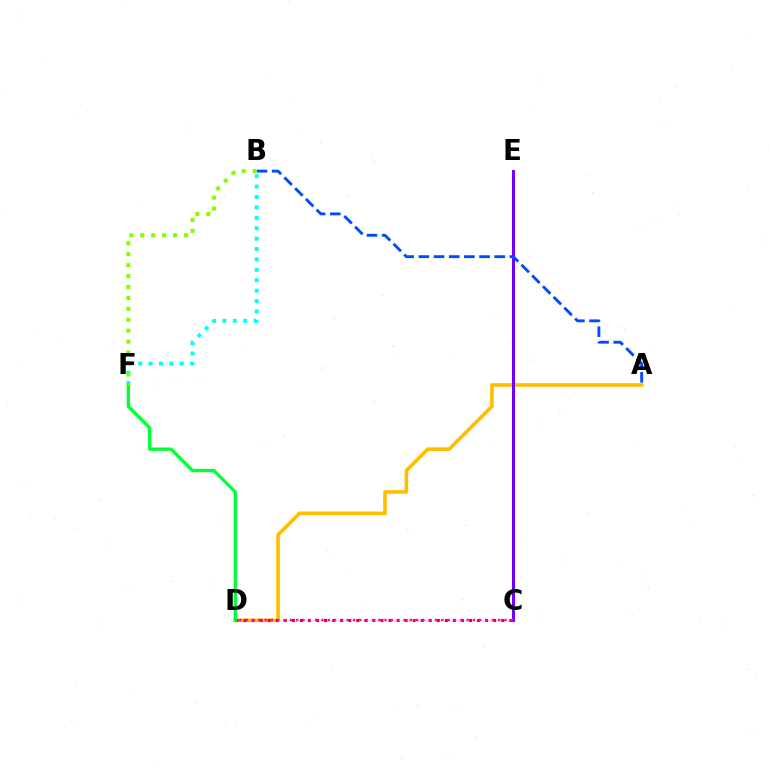{('A', 'D'): [{'color': '#ffbd00', 'line_style': 'solid', 'thickness': 2.6}], ('C', 'D'): [{'color': '#ff0000', 'line_style': 'dotted', 'thickness': 2.19}, {'color': '#ff00cf', 'line_style': 'dotted', 'thickness': 1.72}], ('B', 'F'): [{'color': '#00fff6', 'line_style': 'dotted', 'thickness': 2.83}, {'color': '#84ff00', 'line_style': 'dotted', 'thickness': 2.97}], ('C', 'E'): [{'color': '#7200ff', 'line_style': 'solid', 'thickness': 2.18}], ('D', 'F'): [{'color': '#00ff39', 'line_style': 'solid', 'thickness': 2.4}], ('A', 'B'): [{'color': '#004bff', 'line_style': 'dashed', 'thickness': 2.06}]}